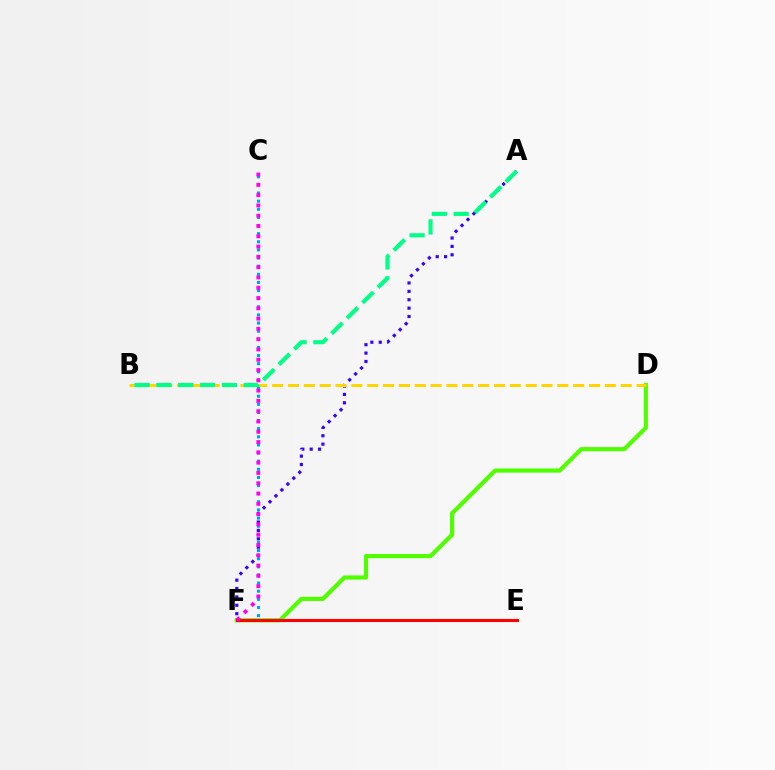{('A', 'F'): [{'color': '#3700ff', 'line_style': 'dotted', 'thickness': 2.28}], ('D', 'F'): [{'color': '#4fff00', 'line_style': 'solid', 'thickness': 2.99}], ('C', 'F'): [{'color': '#009eff', 'line_style': 'dotted', 'thickness': 2.21}, {'color': '#ff00ed', 'line_style': 'dotted', 'thickness': 2.8}], ('B', 'D'): [{'color': '#ffd500', 'line_style': 'dashed', 'thickness': 2.15}], ('E', 'F'): [{'color': '#ff0000', 'line_style': 'solid', 'thickness': 2.22}], ('A', 'B'): [{'color': '#00ff86', 'line_style': 'dashed', 'thickness': 2.97}]}